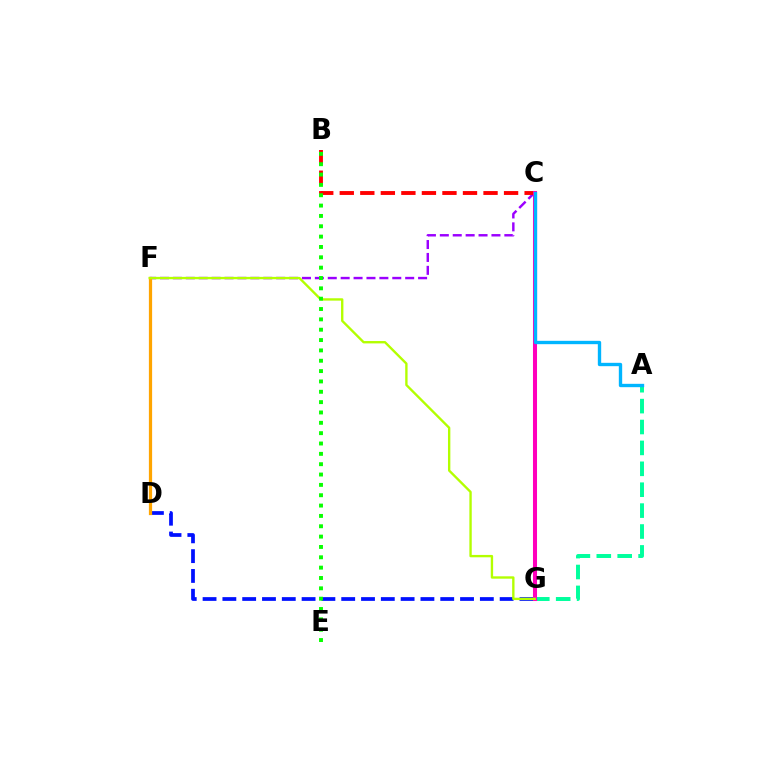{('D', 'G'): [{'color': '#0010ff', 'line_style': 'dashed', 'thickness': 2.69}], ('A', 'G'): [{'color': '#00ff9d', 'line_style': 'dashed', 'thickness': 2.84}], ('C', 'F'): [{'color': '#9b00ff', 'line_style': 'dashed', 'thickness': 1.75}], ('B', 'C'): [{'color': '#ff0000', 'line_style': 'dashed', 'thickness': 2.79}], ('C', 'G'): [{'color': '#ff00bd', 'line_style': 'solid', 'thickness': 2.91}], ('D', 'F'): [{'color': '#ffa500', 'line_style': 'solid', 'thickness': 2.32}], ('A', 'C'): [{'color': '#00b5ff', 'line_style': 'solid', 'thickness': 2.41}], ('F', 'G'): [{'color': '#b3ff00', 'line_style': 'solid', 'thickness': 1.7}], ('B', 'E'): [{'color': '#08ff00', 'line_style': 'dotted', 'thickness': 2.81}]}